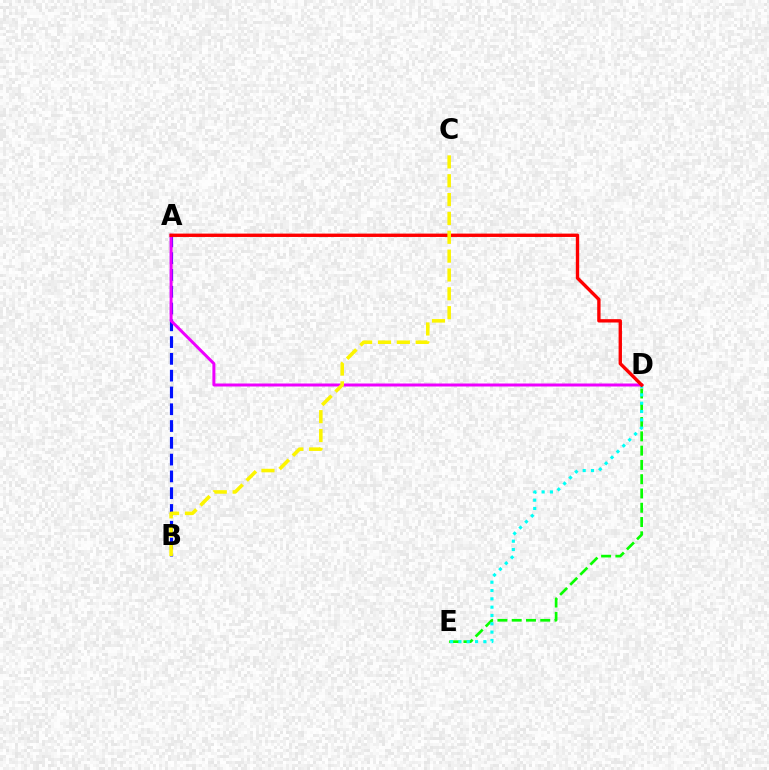{('D', 'E'): [{'color': '#08ff00', 'line_style': 'dashed', 'thickness': 1.94}, {'color': '#00fff6', 'line_style': 'dotted', 'thickness': 2.26}], ('A', 'B'): [{'color': '#0010ff', 'line_style': 'dashed', 'thickness': 2.28}], ('A', 'D'): [{'color': '#ee00ff', 'line_style': 'solid', 'thickness': 2.15}, {'color': '#ff0000', 'line_style': 'solid', 'thickness': 2.42}], ('B', 'C'): [{'color': '#fcf500', 'line_style': 'dashed', 'thickness': 2.56}]}